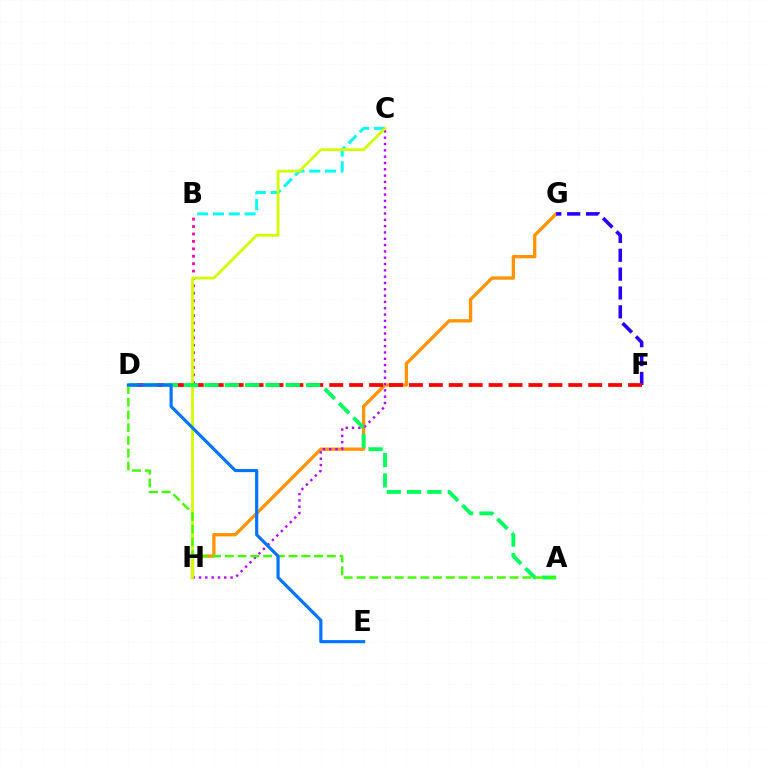{('G', 'H'): [{'color': '#ff9400', 'line_style': 'solid', 'thickness': 2.39}], ('F', 'G'): [{'color': '#2500ff', 'line_style': 'dashed', 'thickness': 2.56}], ('B', 'D'): [{'color': '#ff00ac', 'line_style': 'dotted', 'thickness': 2.02}], ('C', 'H'): [{'color': '#b900ff', 'line_style': 'dotted', 'thickness': 1.72}, {'color': '#d1ff00', 'line_style': 'solid', 'thickness': 2.01}], ('D', 'F'): [{'color': '#ff0000', 'line_style': 'dashed', 'thickness': 2.71}], ('B', 'C'): [{'color': '#00fff6', 'line_style': 'dashed', 'thickness': 2.15}], ('A', 'D'): [{'color': '#00ff5c', 'line_style': 'dashed', 'thickness': 2.76}, {'color': '#3dff00', 'line_style': 'dashed', 'thickness': 1.73}], ('D', 'E'): [{'color': '#0074ff', 'line_style': 'solid', 'thickness': 2.27}]}